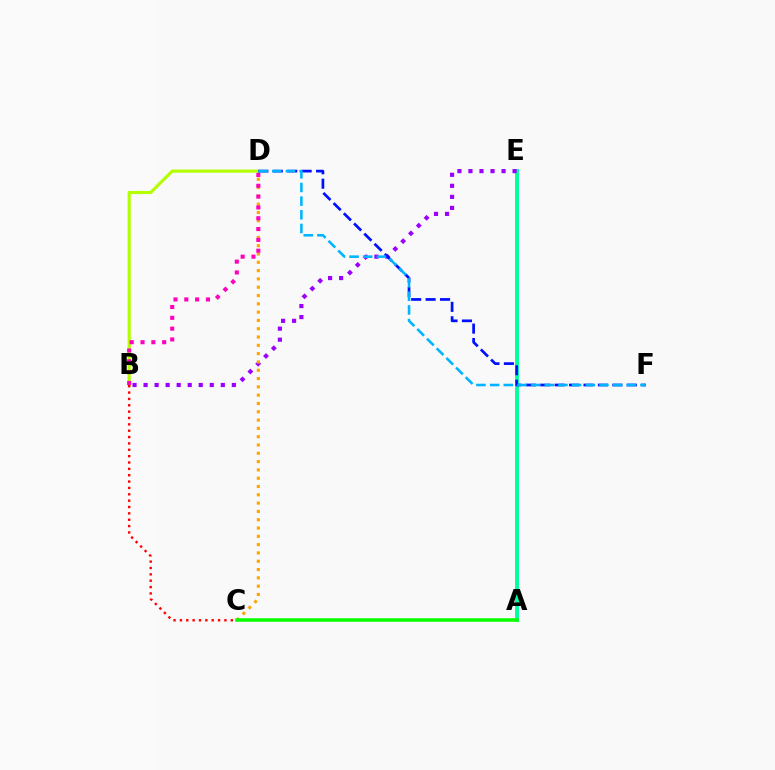{('A', 'E'): [{'color': '#00ff9d', 'line_style': 'solid', 'thickness': 2.81}], ('B', 'E'): [{'color': '#9b00ff', 'line_style': 'dotted', 'thickness': 3.0}], ('C', 'D'): [{'color': '#ffa500', 'line_style': 'dotted', 'thickness': 2.26}], ('B', 'D'): [{'color': '#b3ff00', 'line_style': 'solid', 'thickness': 2.26}, {'color': '#ff00bd', 'line_style': 'dotted', 'thickness': 2.94}], ('D', 'F'): [{'color': '#0010ff', 'line_style': 'dashed', 'thickness': 1.96}, {'color': '#00b5ff', 'line_style': 'dashed', 'thickness': 1.86}], ('A', 'C'): [{'color': '#08ff00', 'line_style': 'solid', 'thickness': 2.54}], ('B', 'C'): [{'color': '#ff0000', 'line_style': 'dotted', 'thickness': 1.73}]}